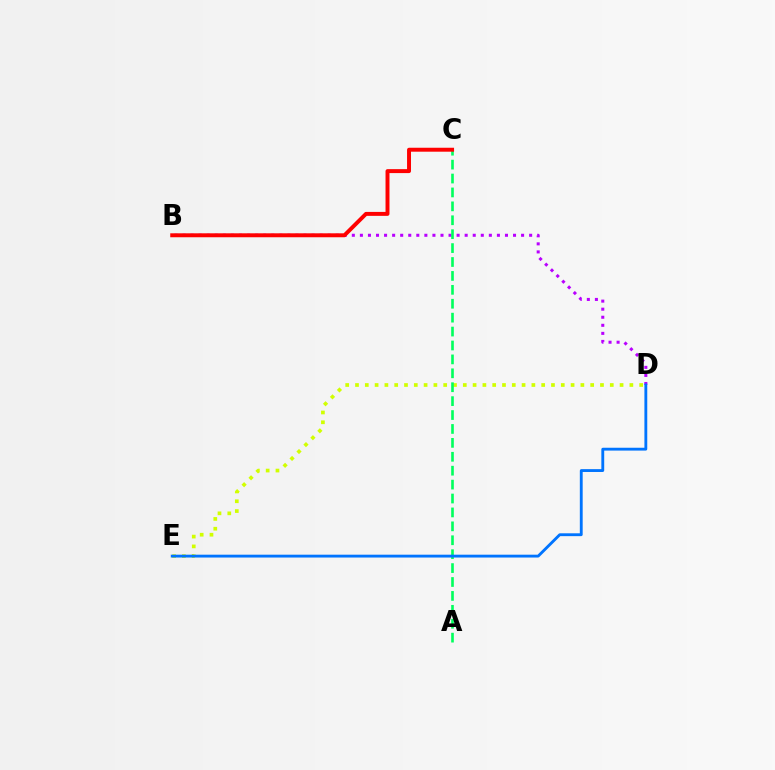{('B', 'D'): [{'color': '#b900ff', 'line_style': 'dotted', 'thickness': 2.19}], ('D', 'E'): [{'color': '#d1ff00', 'line_style': 'dotted', 'thickness': 2.66}, {'color': '#0074ff', 'line_style': 'solid', 'thickness': 2.05}], ('A', 'C'): [{'color': '#00ff5c', 'line_style': 'dashed', 'thickness': 1.89}], ('B', 'C'): [{'color': '#ff0000', 'line_style': 'solid', 'thickness': 2.84}]}